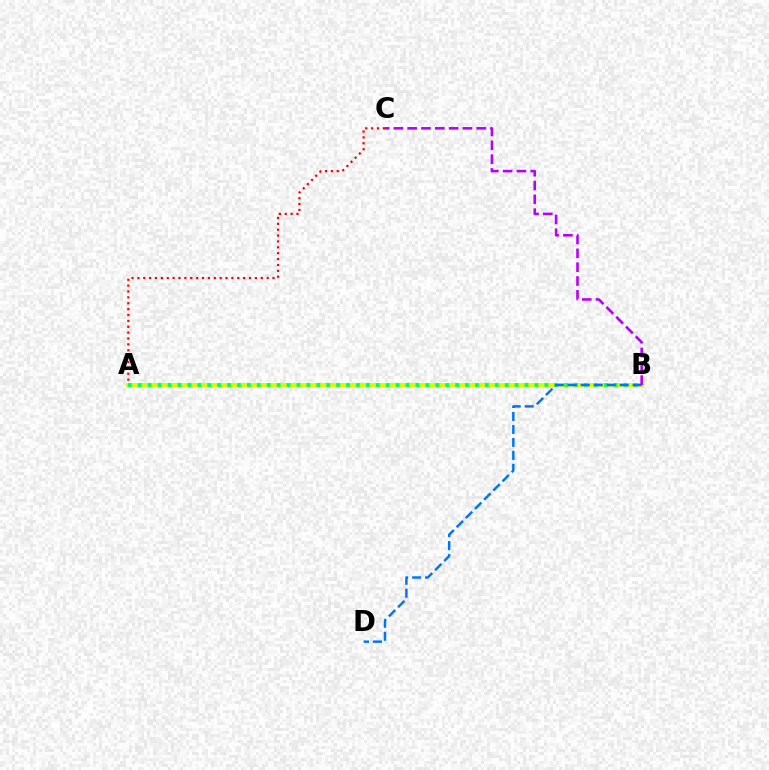{('A', 'C'): [{'color': '#ff0000', 'line_style': 'dotted', 'thickness': 1.6}], ('A', 'B'): [{'color': '#d1ff00', 'line_style': 'solid', 'thickness': 2.84}, {'color': '#00ff5c', 'line_style': 'dotted', 'thickness': 2.69}], ('B', 'D'): [{'color': '#0074ff', 'line_style': 'dashed', 'thickness': 1.76}], ('B', 'C'): [{'color': '#b900ff', 'line_style': 'dashed', 'thickness': 1.88}]}